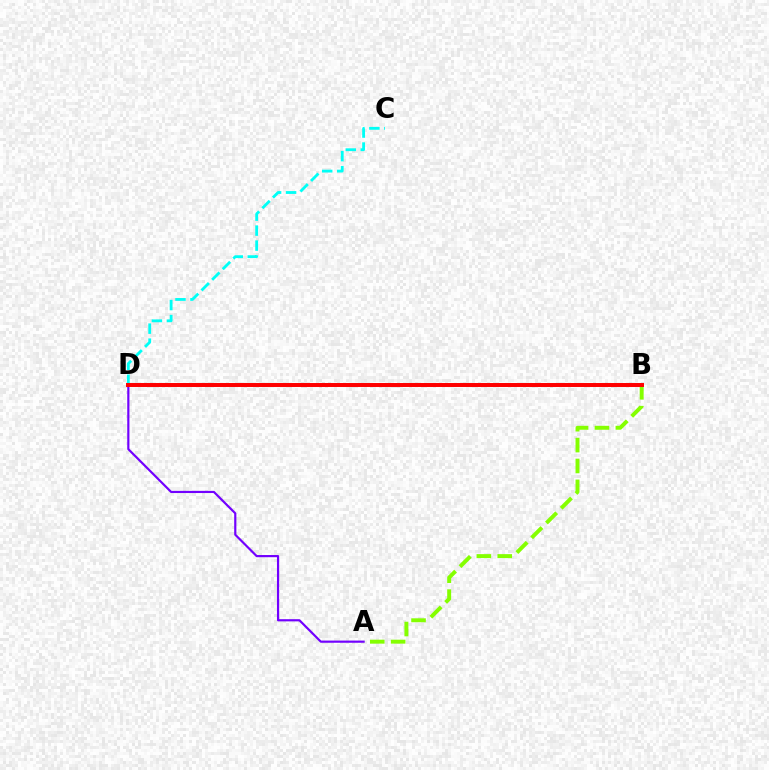{('A', 'D'): [{'color': '#7200ff', 'line_style': 'solid', 'thickness': 1.57}], ('A', 'B'): [{'color': '#84ff00', 'line_style': 'dashed', 'thickness': 2.84}], ('C', 'D'): [{'color': '#00fff6', 'line_style': 'dashed', 'thickness': 2.04}], ('B', 'D'): [{'color': '#ff0000', 'line_style': 'solid', 'thickness': 2.86}]}